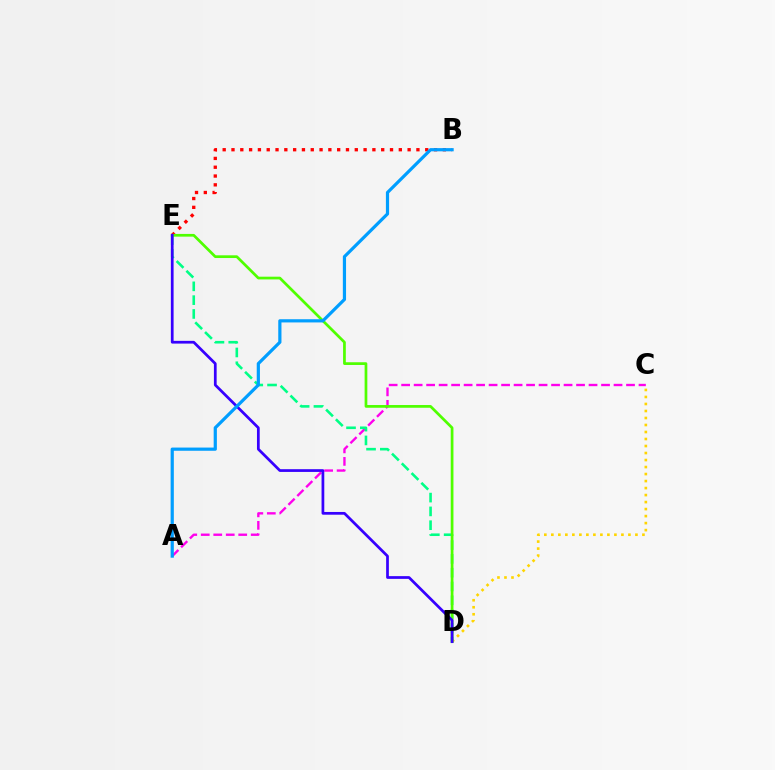{('B', 'E'): [{'color': '#ff0000', 'line_style': 'dotted', 'thickness': 2.39}], ('A', 'C'): [{'color': '#ff00ed', 'line_style': 'dashed', 'thickness': 1.7}], ('C', 'D'): [{'color': '#ffd500', 'line_style': 'dotted', 'thickness': 1.9}], ('D', 'E'): [{'color': '#00ff86', 'line_style': 'dashed', 'thickness': 1.87}, {'color': '#4fff00', 'line_style': 'solid', 'thickness': 1.96}, {'color': '#3700ff', 'line_style': 'solid', 'thickness': 1.97}], ('A', 'B'): [{'color': '#009eff', 'line_style': 'solid', 'thickness': 2.3}]}